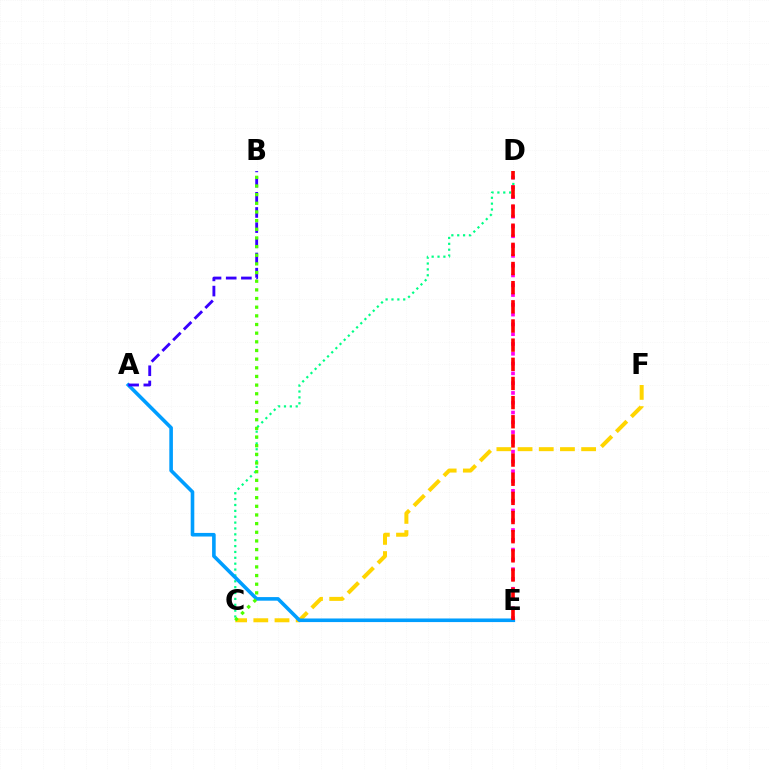{('C', 'F'): [{'color': '#ffd500', 'line_style': 'dashed', 'thickness': 2.88}], ('D', 'E'): [{'color': '#ff00ed', 'line_style': 'dotted', 'thickness': 2.66}, {'color': '#ff0000', 'line_style': 'dashed', 'thickness': 2.6}], ('C', 'D'): [{'color': '#00ff86', 'line_style': 'dotted', 'thickness': 1.59}], ('A', 'E'): [{'color': '#009eff', 'line_style': 'solid', 'thickness': 2.59}], ('A', 'B'): [{'color': '#3700ff', 'line_style': 'dashed', 'thickness': 2.06}], ('B', 'C'): [{'color': '#4fff00', 'line_style': 'dotted', 'thickness': 2.35}]}